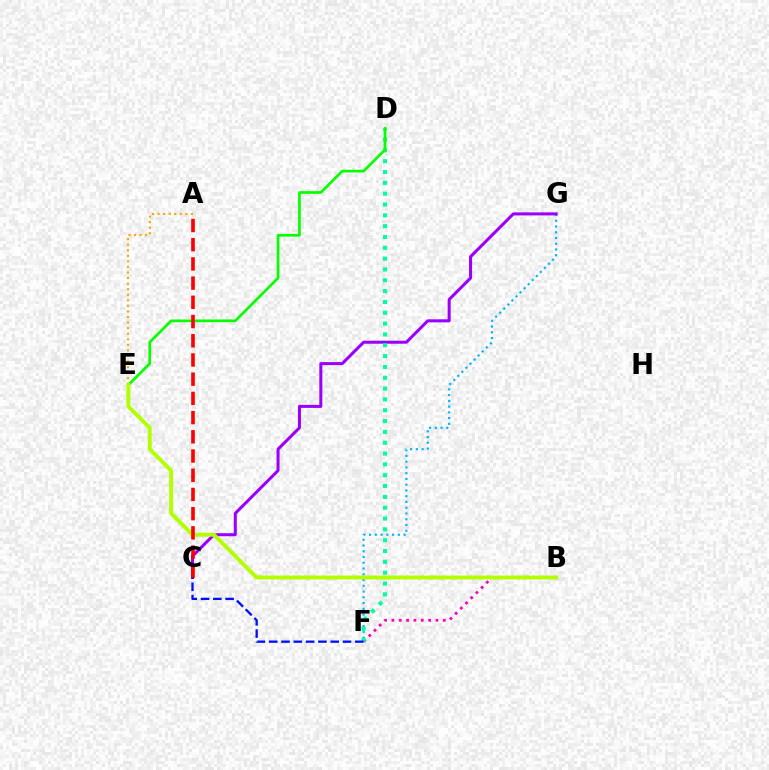{('A', 'E'): [{'color': '#ffa500', 'line_style': 'dotted', 'thickness': 1.51}], ('F', 'G'): [{'color': '#00b5ff', 'line_style': 'dotted', 'thickness': 1.56}], ('B', 'F'): [{'color': '#ff00bd', 'line_style': 'dotted', 'thickness': 2.0}], ('C', 'G'): [{'color': '#9b00ff', 'line_style': 'solid', 'thickness': 2.18}], ('D', 'F'): [{'color': '#00ff9d', 'line_style': 'dotted', 'thickness': 2.94}], ('D', 'E'): [{'color': '#08ff00', 'line_style': 'solid', 'thickness': 1.95}], ('B', 'E'): [{'color': '#b3ff00', 'line_style': 'solid', 'thickness': 2.81}], ('A', 'C'): [{'color': '#ff0000', 'line_style': 'dashed', 'thickness': 2.61}], ('C', 'F'): [{'color': '#0010ff', 'line_style': 'dashed', 'thickness': 1.67}]}